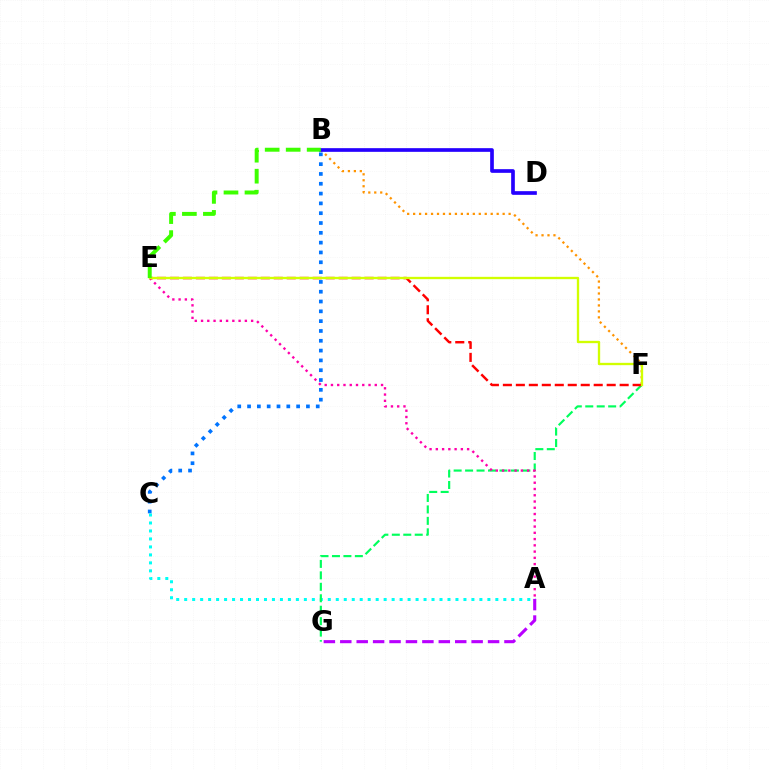{('B', 'C'): [{'color': '#0074ff', 'line_style': 'dotted', 'thickness': 2.67}], ('A', 'C'): [{'color': '#00fff6', 'line_style': 'dotted', 'thickness': 2.17}], ('F', 'G'): [{'color': '#00ff5c', 'line_style': 'dashed', 'thickness': 1.56}], ('B', 'F'): [{'color': '#ff9400', 'line_style': 'dotted', 'thickness': 1.62}], ('B', 'D'): [{'color': '#2500ff', 'line_style': 'solid', 'thickness': 2.65}], ('A', 'E'): [{'color': '#ff00ac', 'line_style': 'dotted', 'thickness': 1.7}], ('E', 'F'): [{'color': '#ff0000', 'line_style': 'dashed', 'thickness': 1.76}, {'color': '#d1ff00', 'line_style': 'solid', 'thickness': 1.68}], ('B', 'E'): [{'color': '#3dff00', 'line_style': 'dashed', 'thickness': 2.85}], ('A', 'G'): [{'color': '#b900ff', 'line_style': 'dashed', 'thickness': 2.23}]}